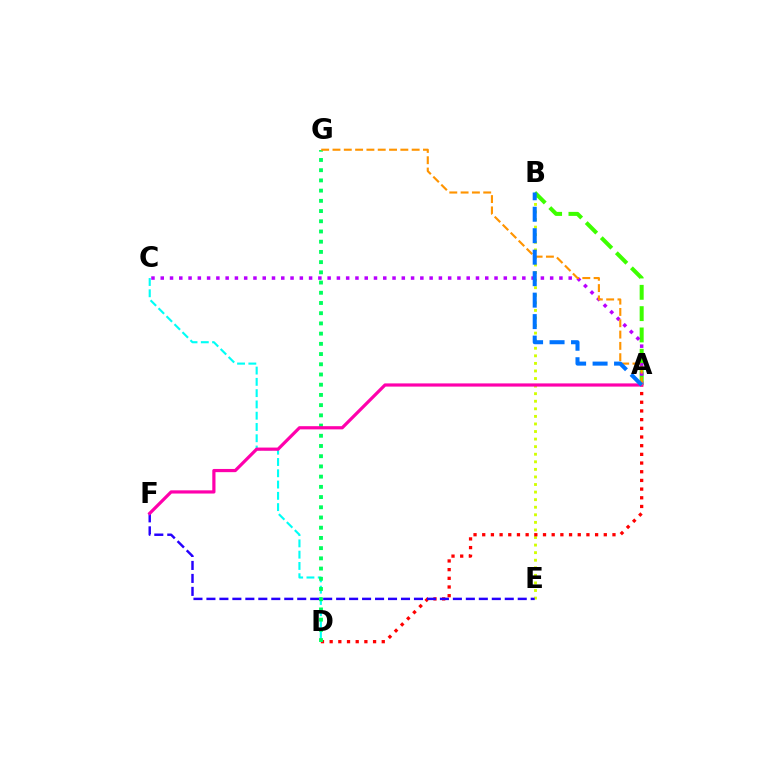{('B', 'E'): [{'color': '#d1ff00', 'line_style': 'dotted', 'thickness': 2.06}], ('A', 'D'): [{'color': '#ff0000', 'line_style': 'dotted', 'thickness': 2.36}], ('C', 'D'): [{'color': '#00fff6', 'line_style': 'dashed', 'thickness': 1.53}], ('E', 'F'): [{'color': '#2500ff', 'line_style': 'dashed', 'thickness': 1.76}], ('D', 'G'): [{'color': '#00ff5c', 'line_style': 'dotted', 'thickness': 2.78}], ('A', 'B'): [{'color': '#3dff00', 'line_style': 'dashed', 'thickness': 2.9}, {'color': '#0074ff', 'line_style': 'dashed', 'thickness': 2.92}], ('A', 'F'): [{'color': '#ff00ac', 'line_style': 'solid', 'thickness': 2.3}], ('A', 'C'): [{'color': '#b900ff', 'line_style': 'dotted', 'thickness': 2.52}], ('A', 'G'): [{'color': '#ff9400', 'line_style': 'dashed', 'thickness': 1.54}]}